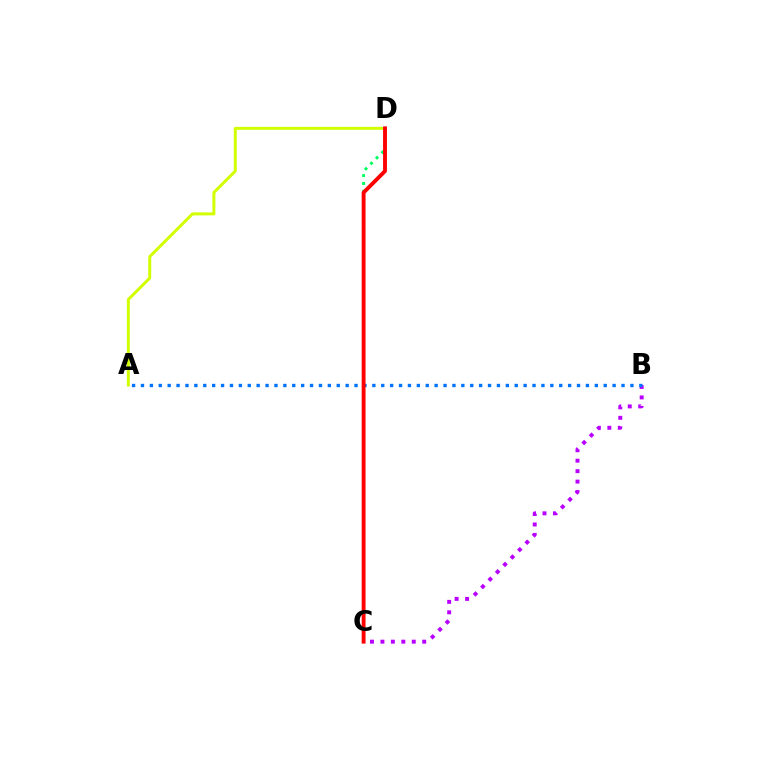{('B', 'C'): [{'color': '#b900ff', 'line_style': 'dotted', 'thickness': 2.84}], ('A', 'B'): [{'color': '#0074ff', 'line_style': 'dotted', 'thickness': 2.42}], ('A', 'D'): [{'color': '#d1ff00', 'line_style': 'solid', 'thickness': 2.15}], ('C', 'D'): [{'color': '#00ff5c', 'line_style': 'dotted', 'thickness': 2.12}, {'color': '#ff0000', 'line_style': 'solid', 'thickness': 2.78}]}